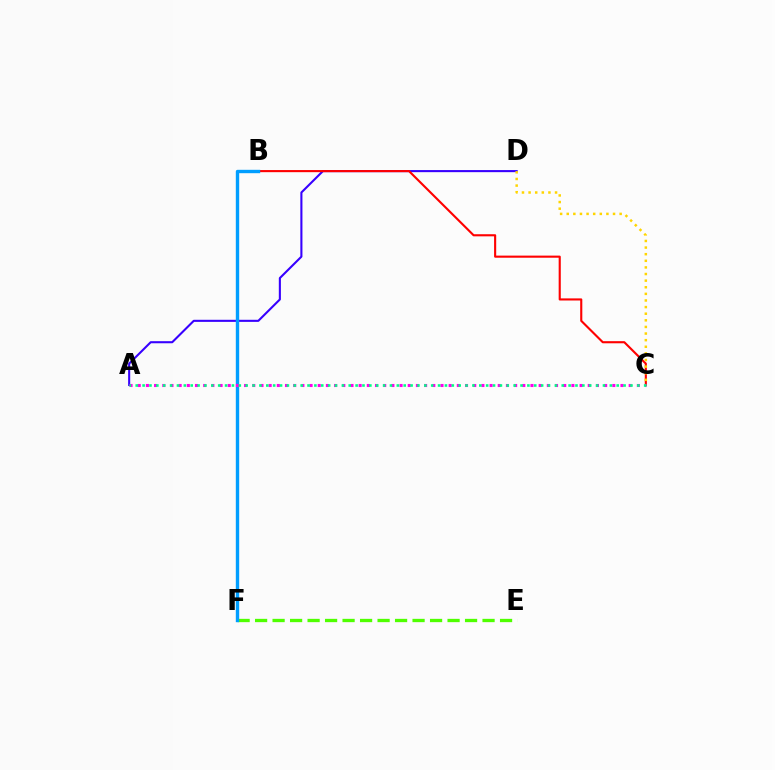{('A', 'D'): [{'color': '#3700ff', 'line_style': 'solid', 'thickness': 1.5}], ('B', 'C'): [{'color': '#ff0000', 'line_style': 'solid', 'thickness': 1.52}], ('E', 'F'): [{'color': '#4fff00', 'line_style': 'dashed', 'thickness': 2.38}], ('B', 'F'): [{'color': '#009eff', 'line_style': 'solid', 'thickness': 2.43}], ('C', 'D'): [{'color': '#ffd500', 'line_style': 'dotted', 'thickness': 1.8}], ('A', 'C'): [{'color': '#ff00ed', 'line_style': 'dotted', 'thickness': 2.22}, {'color': '#00ff86', 'line_style': 'dotted', 'thickness': 1.87}]}